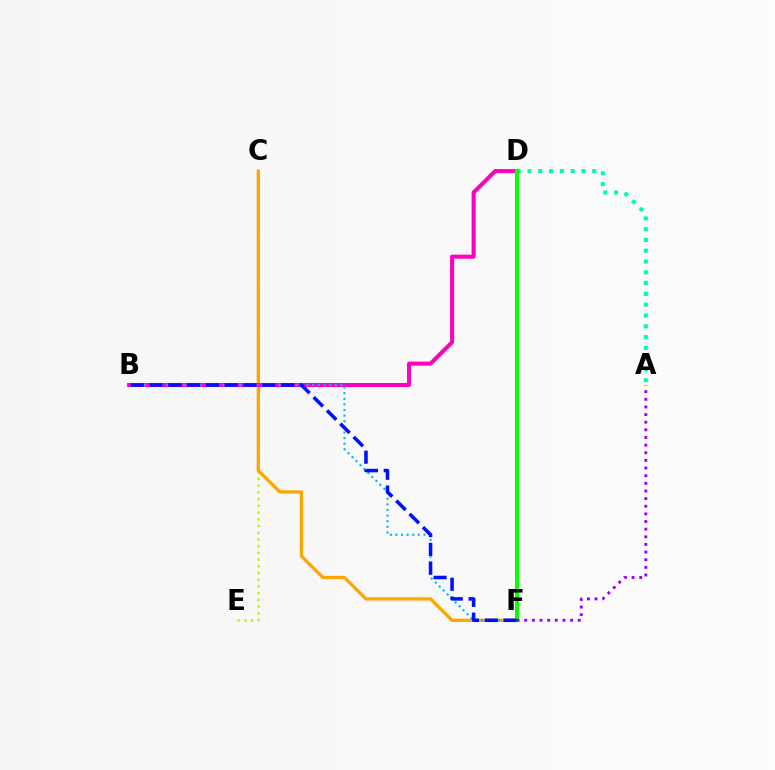{('D', 'F'): [{'color': '#ff0000', 'line_style': 'solid', 'thickness': 1.62}, {'color': '#08ff00', 'line_style': 'solid', 'thickness': 2.93}], ('C', 'E'): [{'color': '#b3ff00', 'line_style': 'dotted', 'thickness': 1.83}], ('C', 'F'): [{'color': '#ffa500', 'line_style': 'solid', 'thickness': 2.36}], ('A', 'D'): [{'color': '#00ff9d', 'line_style': 'dotted', 'thickness': 2.93}], ('B', 'D'): [{'color': '#ff00bd', 'line_style': 'solid', 'thickness': 2.92}], ('B', 'F'): [{'color': '#00b5ff', 'line_style': 'dotted', 'thickness': 1.53}, {'color': '#0010ff', 'line_style': 'dashed', 'thickness': 2.55}], ('A', 'F'): [{'color': '#9b00ff', 'line_style': 'dotted', 'thickness': 2.08}]}